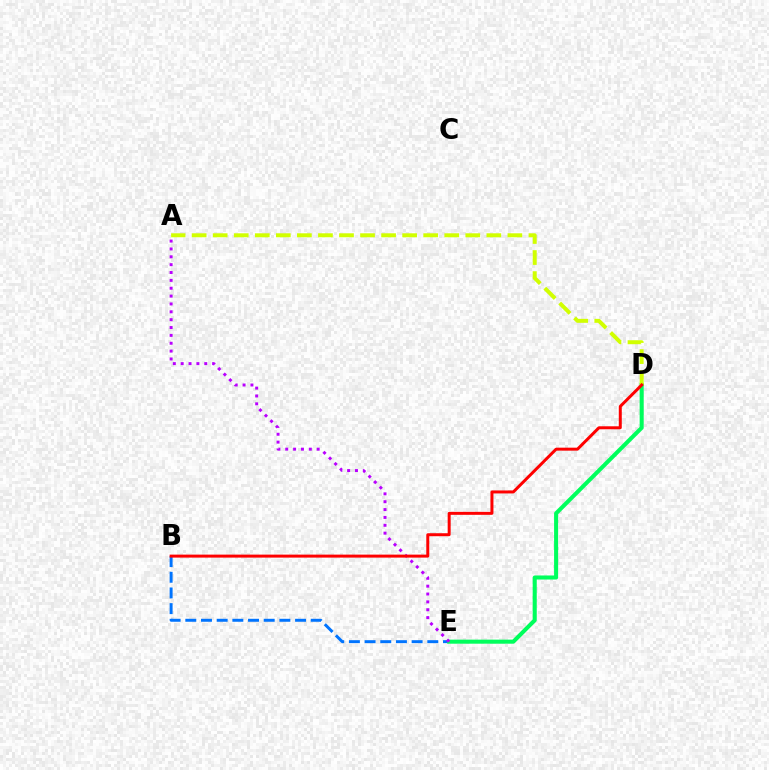{('B', 'E'): [{'color': '#0074ff', 'line_style': 'dashed', 'thickness': 2.13}], ('D', 'E'): [{'color': '#00ff5c', 'line_style': 'solid', 'thickness': 2.92}], ('A', 'E'): [{'color': '#b900ff', 'line_style': 'dotted', 'thickness': 2.14}], ('A', 'D'): [{'color': '#d1ff00', 'line_style': 'dashed', 'thickness': 2.86}], ('B', 'D'): [{'color': '#ff0000', 'line_style': 'solid', 'thickness': 2.15}]}